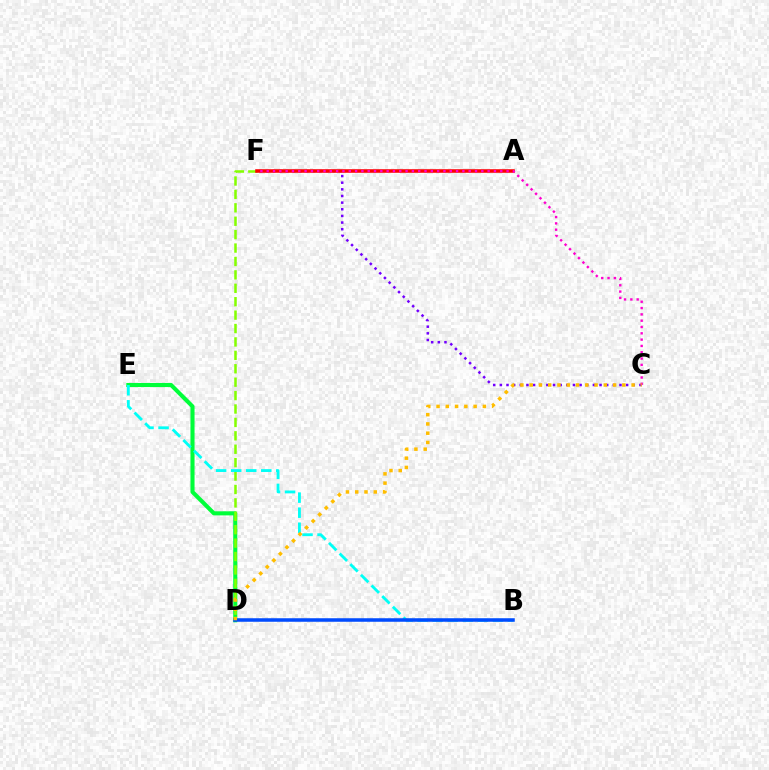{('D', 'E'): [{'color': '#00ff39', 'line_style': 'solid', 'thickness': 2.94}], ('C', 'F'): [{'color': '#7200ff', 'line_style': 'dotted', 'thickness': 1.81}, {'color': '#ff00cf', 'line_style': 'dotted', 'thickness': 1.72}], ('D', 'F'): [{'color': '#84ff00', 'line_style': 'dashed', 'thickness': 1.82}], ('B', 'E'): [{'color': '#00fff6', 'line_style': 'dashed', 'thickness': 2.05}], ('A', 'F'): [{'color': '#ff0000', 'line_style': 'solid', 'thickness': 2.56}], ('B', 'D'): [{'color': '#004bff', 'line_style': 'solid', 'thickness': 2.53}], ('C', 'D'): [{'color': '#ffbd00', 'line_style': 'dotted', 'thickness': 2.52}]}